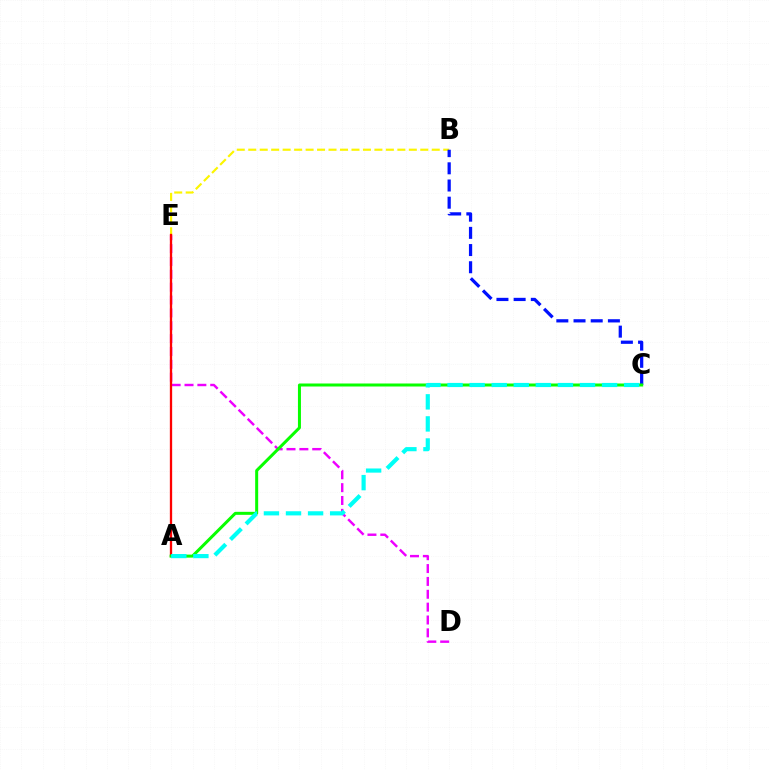{('D', 'E'): [{'color': '#ee00ff', 'line_style': 'dashed', 'thickness': 1.75}], ('B', 'E'): [{'color': '#fcf500', 'line_style': 'dashed', 'thickness': 1.56}], ('A', 'E'): [{'color': '#ff0000', 'line_style': 'solid', 'thickness': 1.66}], ('B', 'C'): [{'color': '#0010ff', 'line_style': 'dashed', 'thickness': 2.33}], ('A', 'C'): [{'color': '#08ff00', 'line_style': 'solid', 'thickness': 2.17}, {'color': '#00fff6', 'line_style': 'dashed', 'thickness': 3.0}]}